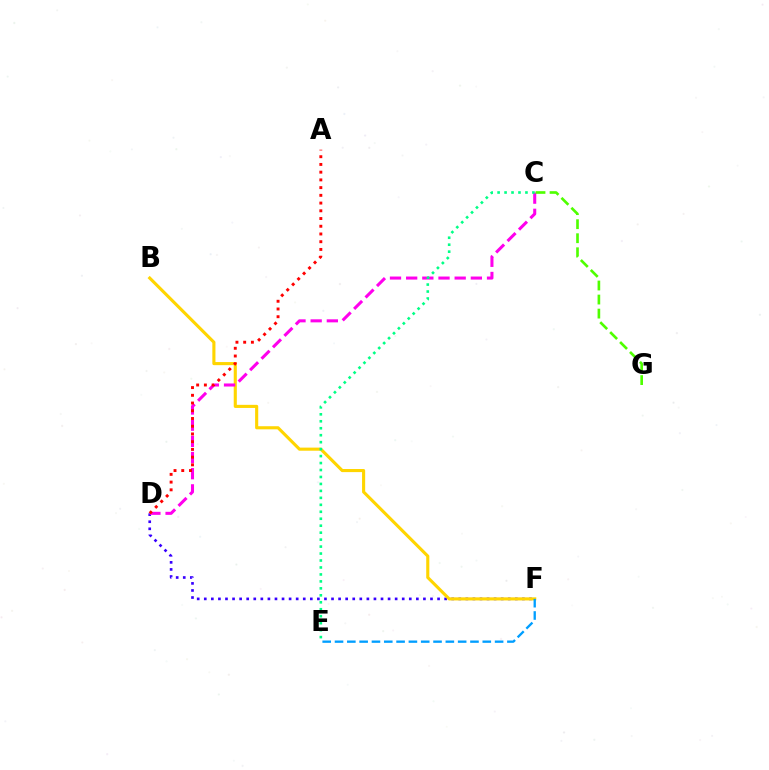{('D', 'F'): [{'color': '#3700ff', 'line_style': 'dotted', 'thickness': 1.92}], ('B', 'F'): [{'color': '#ffd500', 'line_style': 'solid', 'thickness': 2.24}], ('C', 'D'): [{'color': '#ff00ed', 'line_style': 'dashed', 'thickness': 2.2}], ('C', 'E'): [{'color': '#00ff86', 'line_style': 'dotted', 'thickness': 1.89}], ('C', 'G'): [{'color': '#4fff00', 'line_style': 'dashed', 'thickness': 1.91}], ('E', 'F'): [{'color': '#009eff', 'line_style': 'dashed', 'thickness': 1.67}], ('A', 'D'): [{'color': '#ff0000', 'line_style': 'dotted', 'thickness': 2.1}]}